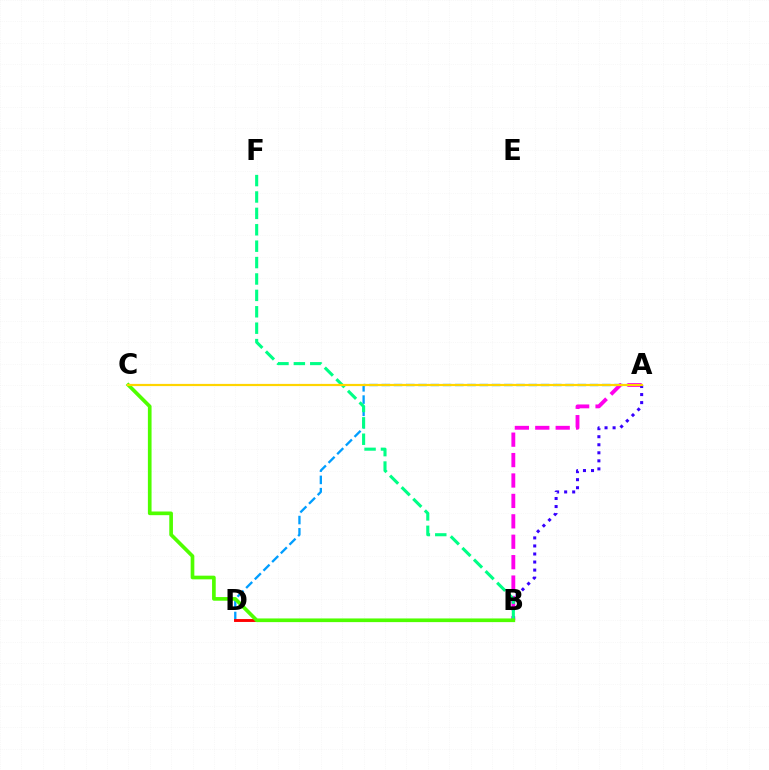{('A', 'D'): [{'color': '#009eff', 'line_style': 'dashed', 'thickness': 1.66}], ('A', 'B'): [{'color': '#ff00ed', 'line_style': 'dashed', 'thickness': 2.77}, {'color': '#3700ff', 'line_style': 'dotted', 'thickness': 2.19}], ('B', 'D'): [{'color': '#ff0000', 'line_style': 'solid', 'thickness': 2.09}], ('B', 'F'): [{'color': '#00ff86', 'line_style': 'dashed', 'thickness': 2.23}], ('B', 'C'): [{'color': '#4fff00', 'line_style': 'solid', 'thickness': 2.64}], ('A', 'C'): [{'color': '#ffd500', 'line_style': 'solid', 'thickness': 1.59}]}